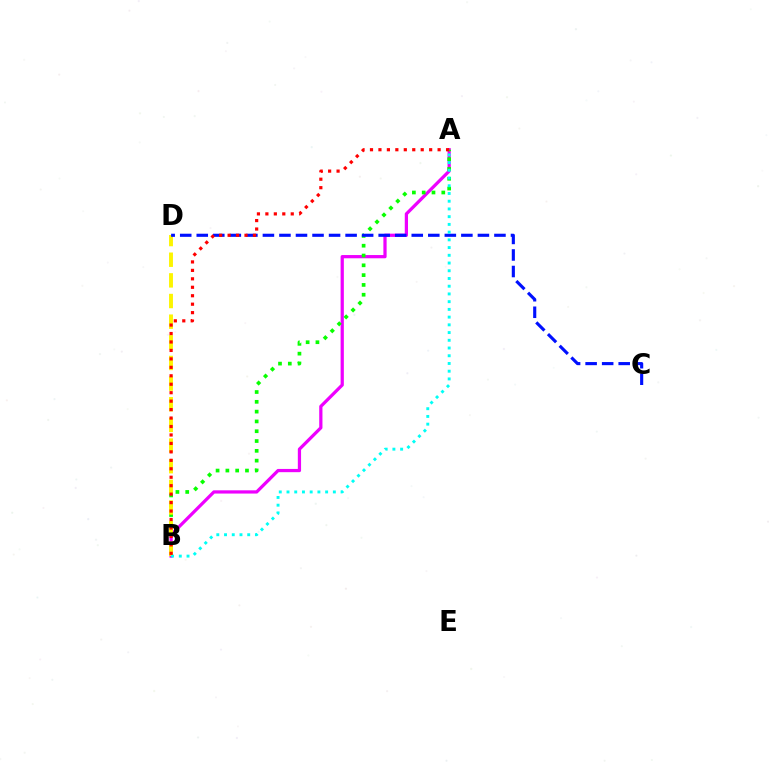{('A', 'B'): [{'color': '#ee00ff', 'line_style': 'solid', 'thickness': 2.33}, {'color': '#08ff00', 'line_style': 'dotted', 'thickness': 2.66}, {'color': '#00fff6', 'line_style': 'dotted', 'thickness': 2.1}, {'color': '#ff0000', 'line_style': 'dotted', 'thickness': 2.3}], ('B', 'D'): [{'color': '#fcf500', 'line_style': 'dashed', 'thickness': 2.81}], ('C', 'D'): [{'color': '#0010ff', 'line_style': 'dashed', 'thickness': 2.25}]}